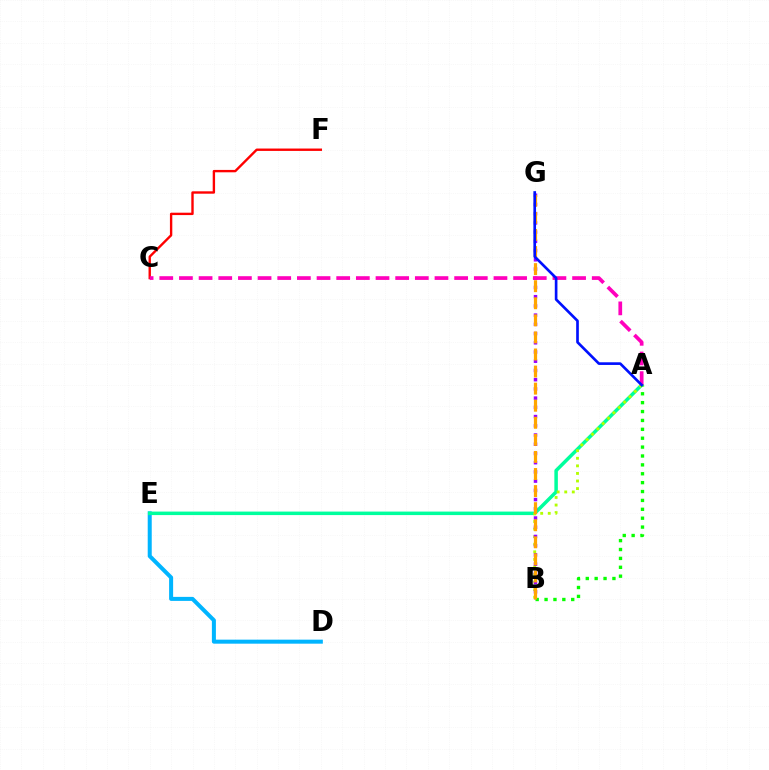{('D', 'E'): [{'color': '#00b5ff', 'line_style': 'solid', 'thickness': 2.89}], ('A', 'E'): [{'color': '#00ff9d', 'line_style': 'solid', 'thickness': 2.52}], ('A', 'B'): [{'color': '#b3ff00', 'line_style': 'dotted', 'thickness': 2.06}, {'color': '#08ff00', 'line_style': 'dotted', 'thickness': 2.41}], ('B', 'G'): [{'color': '#9b00ff', 'line_style': 'dotted', 'thickness': 2.51}, {'color': '#ffa500', 'line_style': 'dashed', 'thickness': 2.32}], ('C', 'F'): [{'color': '#ff0000', 'line_style': 'solid', 'thickness': 1.71}], ('A', 'C'): [{'color': '#ff00bd', 'line_style': 'dashed', 'thickness': 2.67}], ('A', 'G'): [{'color': '#0010ff', 'line_style': 'solid', 'thickness': 1.92}]}